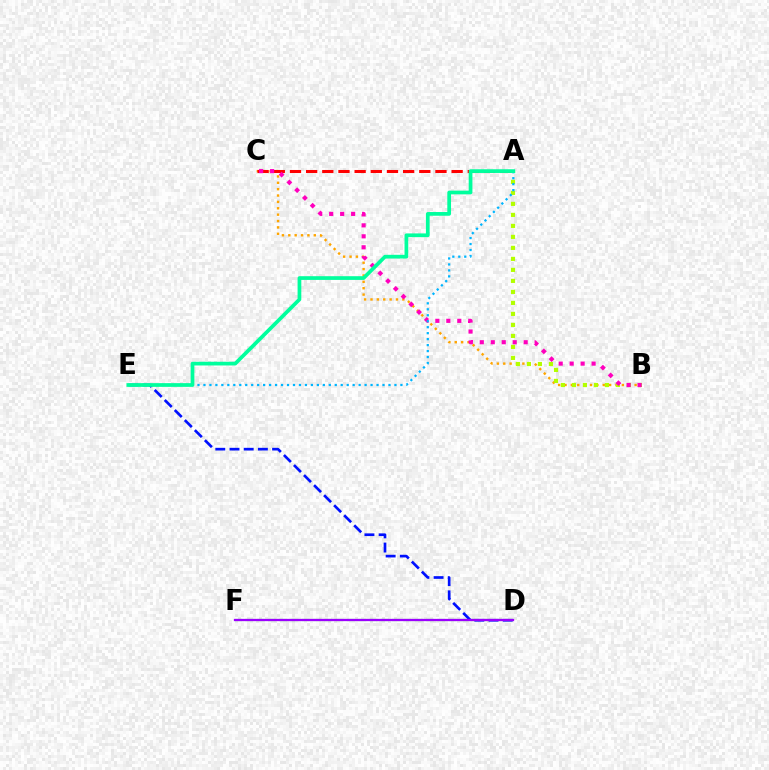{('B', 'C'): [{'color': '#ffa500', 'line_style': 'dotted', 'thickness': 1.73}, {'color': '#ff00bd', 'line_style': 'dotted', 'thickness': 2.98}], ('A', 'B'): [{'color': '#b3ff00', 'line_style': 'dotted', 'thickness': 2.99}], ('D', 'E'): [{'color': '#0010ff', 'line_style': 'dashed', 'thickness': 1.93}], ('A', 'C'): [{'color': '#ff0000', 'line_style': 'dashed', 'thickness': 2.2}], ('A', 'E'): [{'color': '#00b5ff', 'line_style': 'dotted', 'thickness': 1.62}, {'color': '#00ff9d', 'line_style': 'solid', 'thickness': 2.68}], ('D', 'F'): [{'color': '#08ff00', 'line_style': 'dashed', 'thickness': 1.53}, {'color': '#9b00ff', 'line_style': 'solid', 'thickness': 1.64}]}